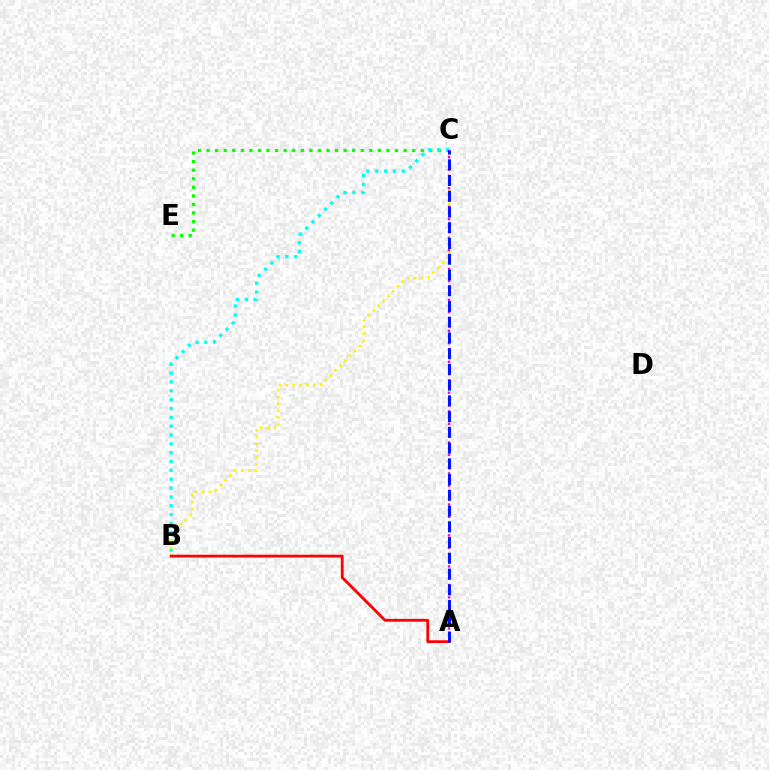{('C', 'E'): [{'color': '#08ff00', 'line_style': 'dotted', 'thickness': 2.33}], ('B', 'C'): [{'color': '#00fff6', 'line_style': 'dotted', 'thickness': 2.4}, {'color': '#fcf500', 'line_style': 'dotted', 'thickness': 1.86}], ('A', 'B'): [{'color': '#ff0000', 'line_style': 'solid', 'thickness': 2.01}], ('A', 'C'): [{'color': '#ee00ff', 'line_style': 'dotted', 'thickness': 1.68}, {'color': '#0010ff', 'line_style': 'dashed', 'thickness': 2.14}]}